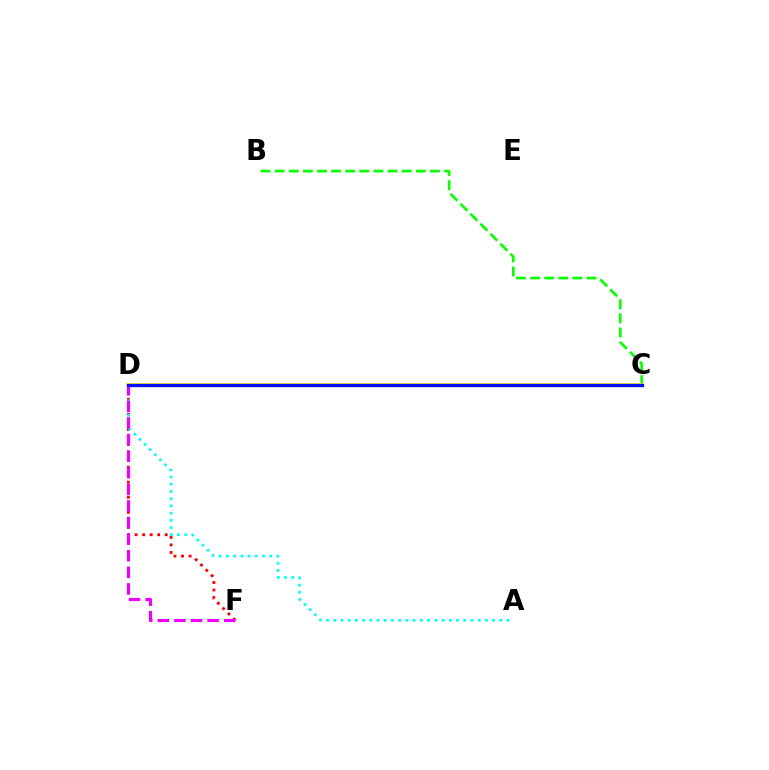{('D', 'F'): [{'color': '#ff0000', 'line_style': 'dotted', 'thickness': 2.05}, {'color': '#ee00ff', 'line_style': 'dashed', 'thickness': 2.25}], ('B', 'C'): [{'color': '#08ff00', 'line_style': 'dashed', 'thickness': 1.92}], ('A', 'D'): [{'color': '#00fff6', 'line_style': 'dotted', 'thickness': 1.96}], ('C', 'D'): [{'color': '#fcf500', 'line_style': 'solid', 'thickness': 2.62}, {'color': '#0010ff', 'line_style': 'solid', 'thickness': 2.39}]}